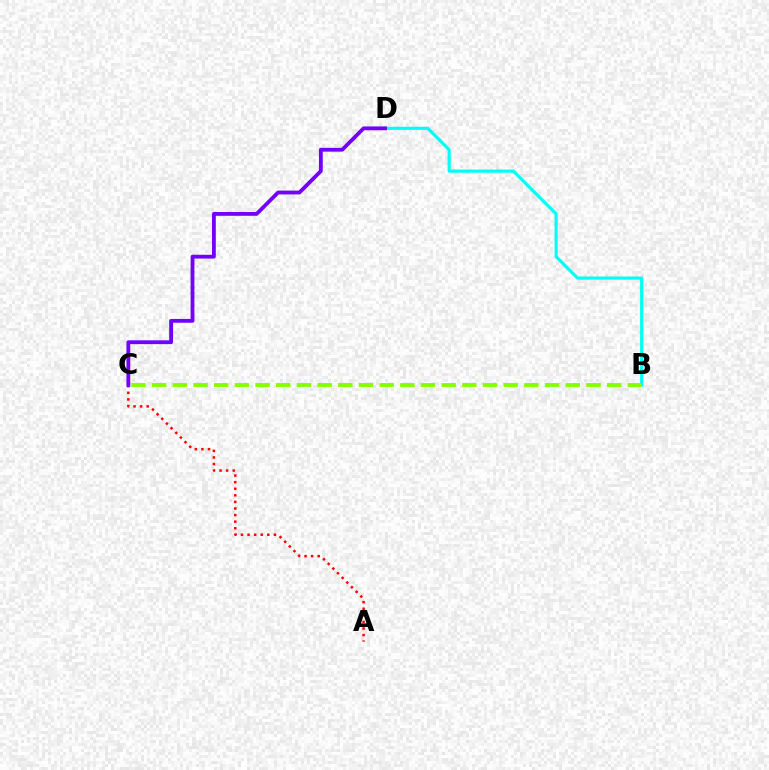{('B', 'D'): [{'color': '#00fff6', 'line_style': 'solid', 'thickness': 2.27}], ('A', 'C'): [{'color': '#ff0000', 'line_style': 'dotted', 'thickness': 1.79}], ('C', 'D'): [{'color': '#7200ff', 'line_style': 'solid', 'thickness': 2.75}], ('B', 'C'): [{'color': '#84ff00', 'line_style': 'dashed', 'thickness': 2.81}]}